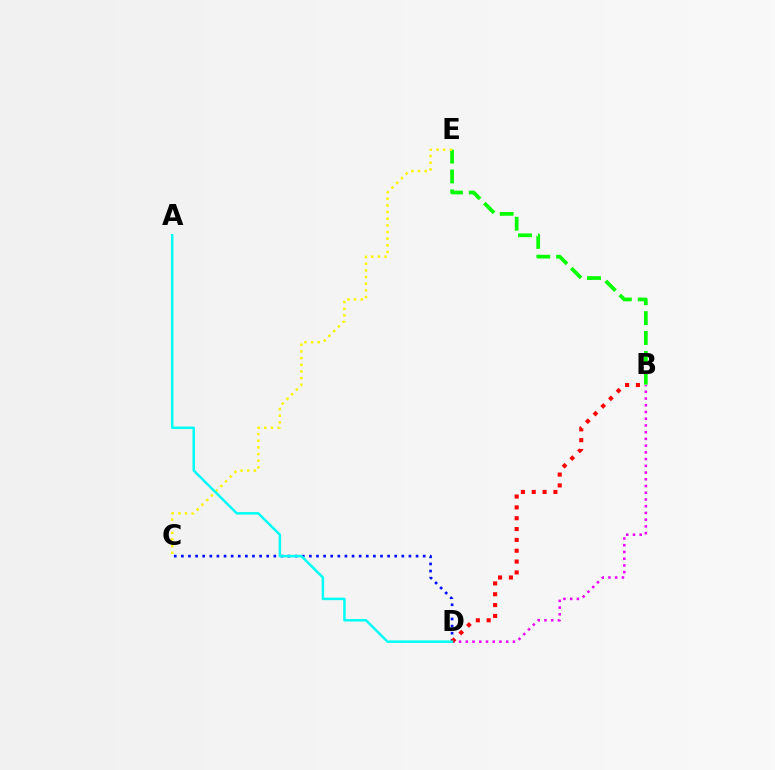{('B', 'E'): [{'color': '#08ff00', 'line_style': 'dashed', 'thickness': 2.7}], ('B', 'D'): [{'color': '#ee00ff', 'line_style': 'dotted', 'thickness': 1.83}, {'color': '#ff0000', 'line_style': 'dotted', 'thickness': 2.94}], ('C', 'D'): [{'color': '#0010ff', 'line_style': 'dotted', 'thickness': 1.93}], ('C', 'E'): [{'color': '#fcf500', 'line_style': 'dotted', 'thickness': 1.81}], ('A', 'D'): [{'color': '#00fff6', 'line_style': 'solid', 'thickness': 1.8}]}